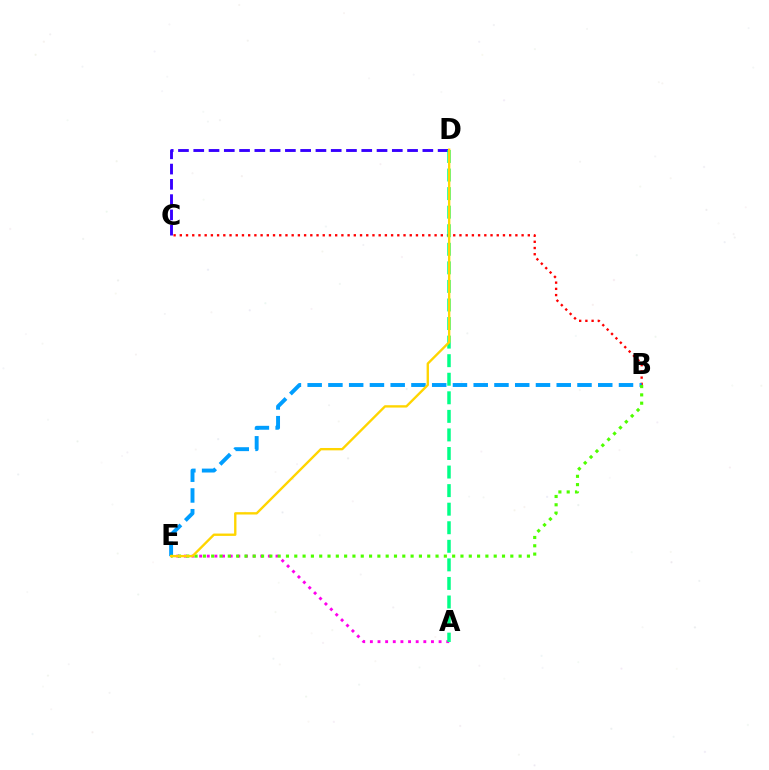{('B', 'C'): [{'color': '#ff0000', 'line_style': 'dotted', 'thickness': 1.69}], ('C', 'D'): [{'color': '#3700ff', 'line_style': 'dashed', 'thickness': 2.07}], ('A', 'E'): [{'color': '#ff00ed', 'line_style': 'dotted', 'thickness': 2.07}], ('A', 'D'): [{'color': '#00ff86', 'line_style': 'dashed', 'thickness': 2.52}], ('B', 'E'): [{'color': '#009eff', 'line_style': 'dashed', 'thickness': 2.82}, {'color': '#4fff00', 'line_style': 'dotted', 'thickness': 2.26}], ('D', 'E'): [{'color': '#ffd500', 'line_style': 'solid', 'thickness': 1.7}]}